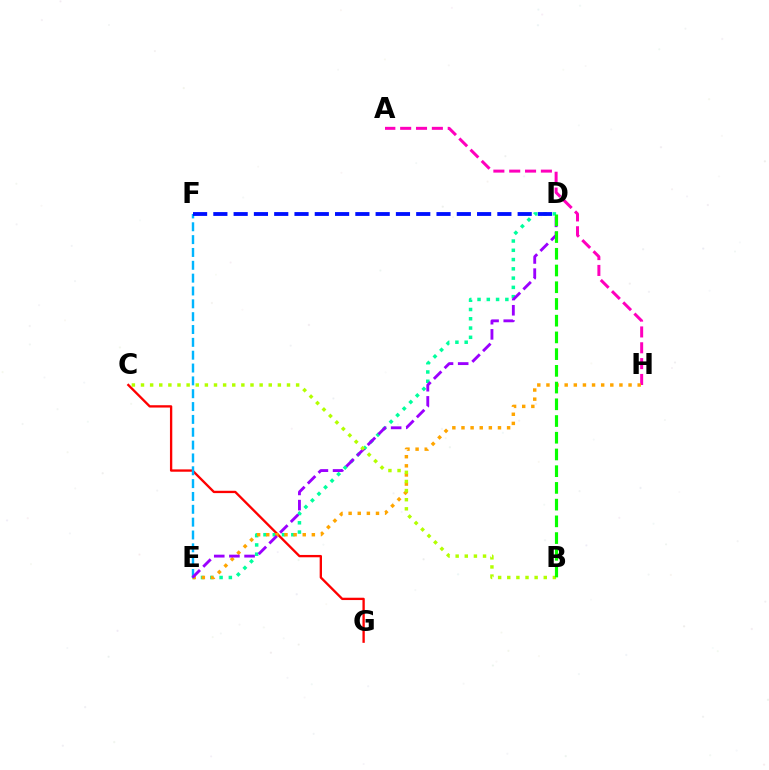{('A', 'H'): [{'color': '#ff00bd', 'line_style': 'dashed', 'thickness': 2.15}], ('D', 'E'): [{'color': '#00ff9d', 'line_style': 'dotted', 'thickness': 2.52}, {'color': '#9b00ff', 'line_style': 'dashed', 'thickness': 2.06}], ('C', 'G'): [{'color': '#ff0000', 'line_style': 'solid', 'thickness': 1.68}], ('E', 'H'): [{'color': '#ffa500', 'line_style': 'dotted', 'thickness': 2.48}], ('E', 'F'): [{'color': '#00b5ff', 'line_style': 'dashed', 'thickness': 1.74}], ('B', 'C'): [{'color': '#b3ff00', 'line_style': 'dotted', 'thickness': 2.48}], ('B', 'D'): [{'color': '#08ff00', 'line_style': 'dashed', 'thickness': 2.27}], ('D', 'F'): [{'color': '#0010ff', 'line_style': 'dashed', 'thickness': 2.76}]}